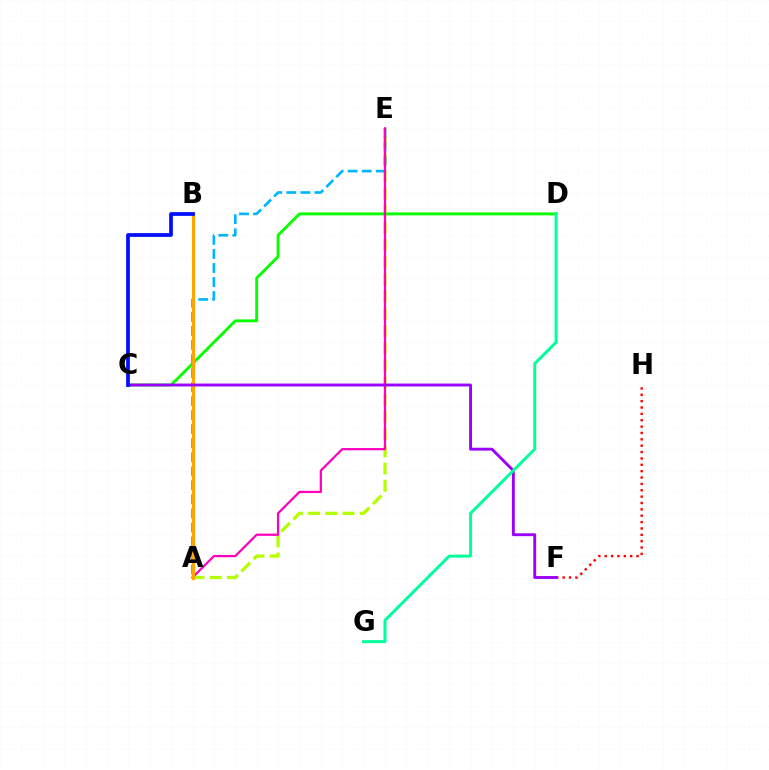{('A', 'E'): [{'color': '#b3ff00', 'line_style': 'dashed', 'thickness': 2.34}, {'color': '#00b5ff', 'line_style': 'dashed', 'thickness': 1.91}, {'color': '#ff00bd', 'line_style': 'solid', 'thickness': 1.61}], ('C', 'D'): [{'color': '#08ff00', 'line_style': 'solid', 'thickness': 2.08}], ('F', 'H'): [{'color': '#ff0000', 'line_style': 'dotted', 'thickness': 1.73}], ('A', 'B'): [{'color': '#ffa500', 'line_style': 'solid', 'thickness': 2.29}], ('C', 'F'): [{'color': '#9b00ff', 'line_style': 'solid', 'thickness': 2.07}], ('B', 'C'): [{'color': '#0010ff', 'line_style': 'solid', 'thickness': 2.7}], ('D', 'G'): [{'color': '#00ff9d', 'line_style': 'solid', 'thickness': 2.16}]}